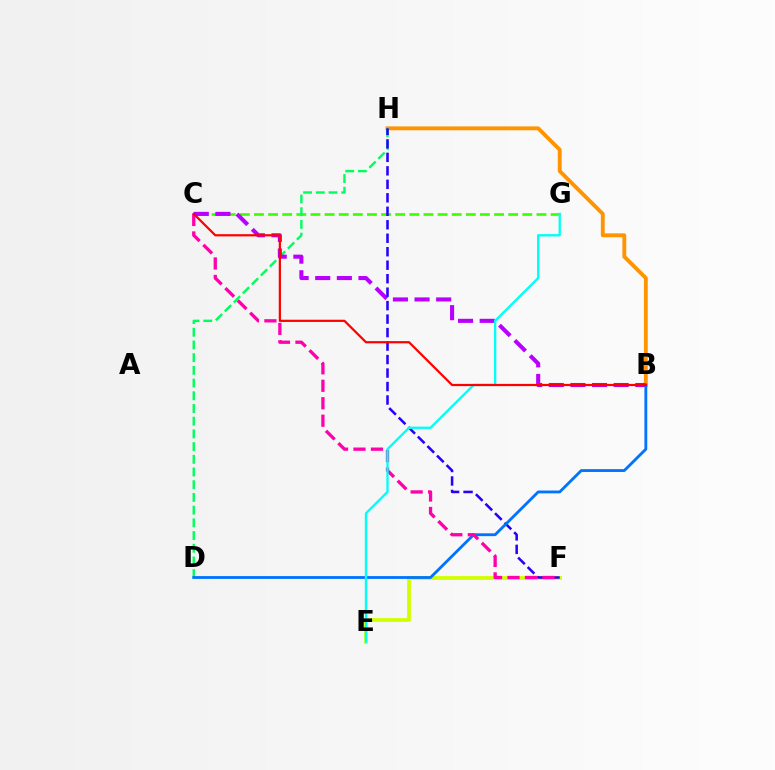{('B', 'H'): [{'color': '#ff9400', 'line_style': 'solid', 'thickness': 2.78}], ('E', 'F'): [{'color': '#d1ff00', 'line_style': 'solid', 'thickness': 2.73}], ('C', 'G'): [{'color': '#3dff00', 'line_style': 'dashed', 'thickness': 1.92}], ('D', 'H'): [{'color': '#00ff5c', 'line_style': 'dashed', 'thickness': 1.73}], ('B', 'C'): [{'color': '#b900ff', 'line_style': 'dashed', 'thickness': 2.94}, {'color': '#ff0000', 'line_style': 'solid', 'thickness': 1.6}], ('F', 'H'): [{'color': '#2500ff', 'line_style': 'dashed', 'thickness': 1.83}], ('B', 'D'): [{'color': '#0074ff', 'line_style': 'solid', 'thickness': 2.04}], ('C', 'F'): [{'color': '#ff00ac', 'line_style': 'dashed', 'thickness': 2.37}], ('E', 'G'): [{'color': '#00fff6', 'line_style': 'solid', 'thickness': 1.68}]}